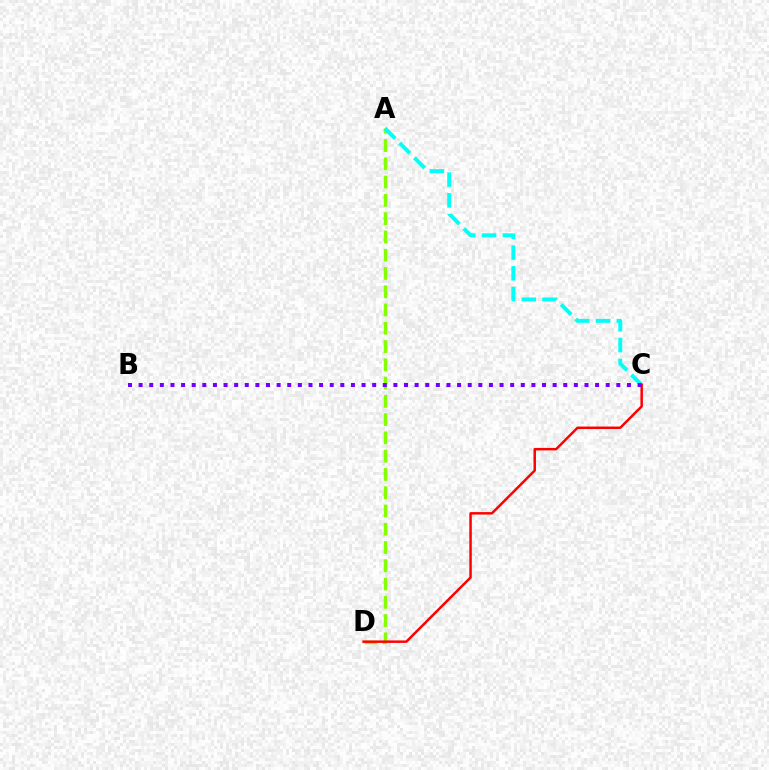{('A', 'D'): [{'color': '#84ff00', 'line_style': 'dashed', 'thickness': 2.48}], ('A', 'C'): [{'color': '#00fff6', 'line_style': 'dashed', 'thickness': 2.82}], ('C', 'D'): [{'color': '#ff0000', 'line_style': 'solid', 'thickness': 1.78}], ('B', 'C'): [{'color': '#7200ff', 'line_style': 'dotted', 'thickness': 2.88}]}